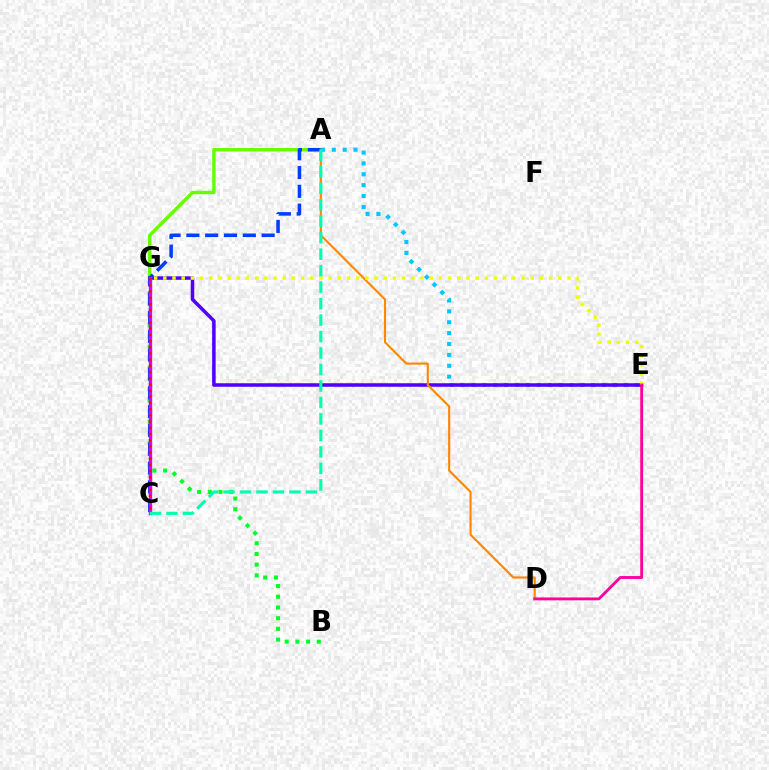{('A', 'G'): [{'color': '#66ff00', 'line_style': 'solid', 'thickness': 2.45}], ('A', 'E'): [{'color': '#00c7ff', 'line_style': 'dotted', 'thickness': 2.96}], ('E', 'G'): [{'color': '#4f00ff', 'line_style': 'solid', 'thickness': 2.53}, {'color': '#eeff00', 'line_style': 'dotted', 'thickness': 2.5}], ('B', 'G'): [{'color': '#00ff27', 'line_style': 'dotted', 'thickness': 2.91}], ('A', 'C'): [{'color': '#003fff', 'line_style': 'dashed', 'thickness': 2.56}, {'color': '#00ffaf', 'line_style': 'dashed', 'thickness': 2.24}], ('A', 'D'): [{'color': '#ff8800', 'line_style': 'solid', 'thickness': 1.54}], ('C', 'G'): [{'color': '#d600ff', 'line_style': 'solid', 'thickness': 2.43}, {'color': '#ff0000', 'line_style': 'dotted', 'thickness': 1.68}], ('D', 'E'): [{'color': '#ff00a0', 'line_style': 'solid', 'thickness': 2.06}]}